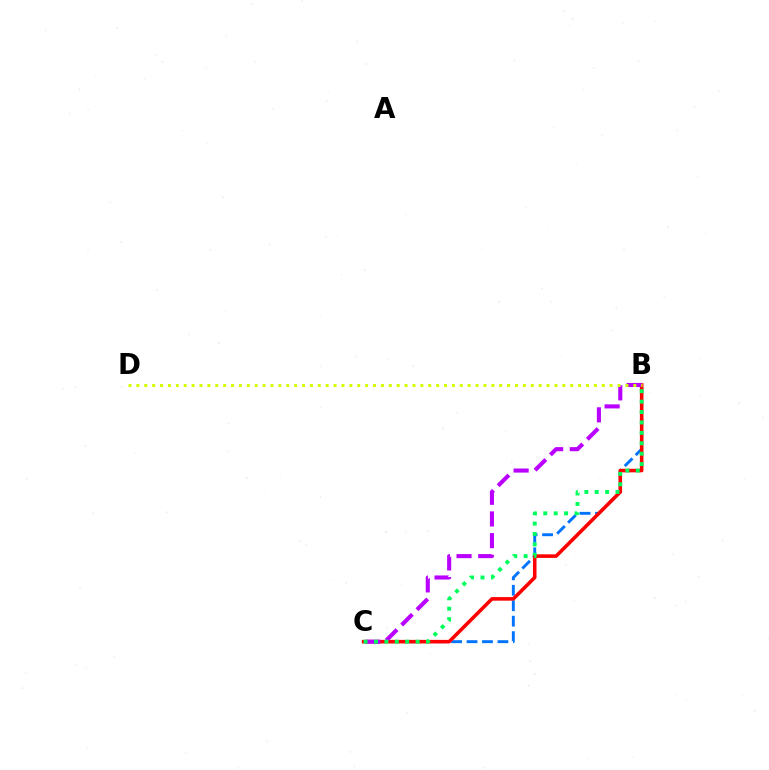{('B', 'C'): [{'color': '#0074ff', 'line_style': 'dashed', 'thickness': 2.1}, {'color': '#ff0000', 'line_style': 'solid', 'thickness': 2.57}, {'color': '#b900ff', 'line_style': 'dashed', 'thickness': 2.95}, {'color': '#00ff5c', 'line_style': 'dotted', 'thickness': 2.83}], ('B', 'D'): [{'color': '#d1ff00', 'line_style': 'dotted', 'thickness': 2.14}]}